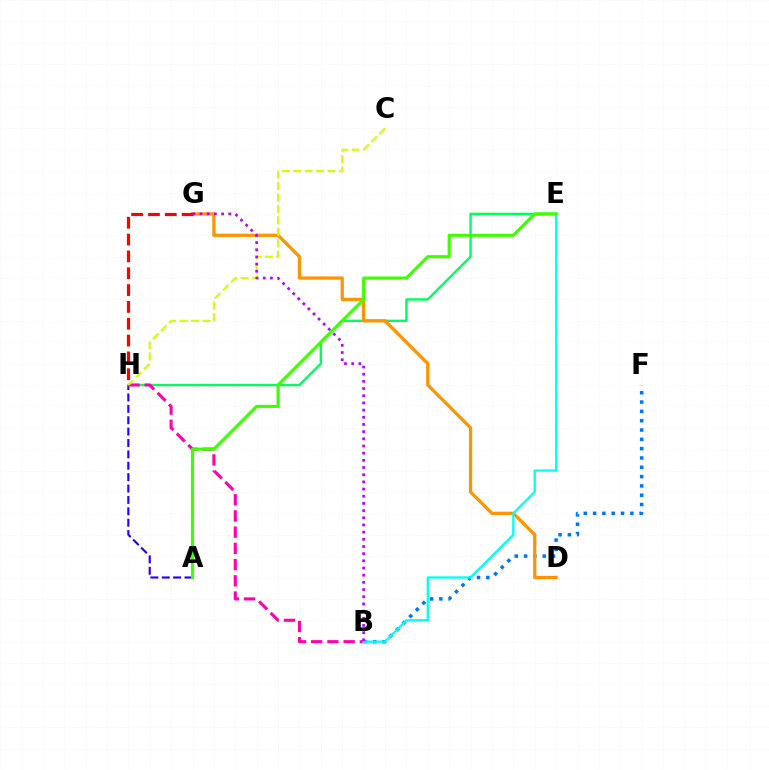{('A', 'H'): [{'color': '#2500ff', 'line_style': 'dashed', 'thickness': 1.55}], ('E', 'H'): [{'color': '#00ff5c', 'line_style': 'solid', 'thickness': 1.71}], ('B', 'F'): [{'color': '#0074ff', 'line_style': 'dotted', 'thickness': 2.53}], ('B', 'H'): [{'color': '#ff00ac', 'line_style': 'dashed', 'thickness': 2.2}], ('D', 'G'): [{'color': '#ff9400', 'line_style': 'solid', 'thickness': 2.36}], ('G', 'H'): [{'color': '#ff0000', 'line_style': 'dashed', 'thickness': 2.29}], ('C', 'H'): [{'color': '#d1ff00', 'line_style': 'dashed', 'thickness': 1.55}], ('B', 'E'): [{'color': '#00fff6', 'line_style': 'solid', 'thickness': 1.66}], ('A', 'E'): [{'color': '#3dff00', 'line_style': 'solid', 'thickness': 2.22}], ('B', 'G'): [{'color': '#b900ff', 'line_style': 'dotted', 'thickness': 1.95}]}